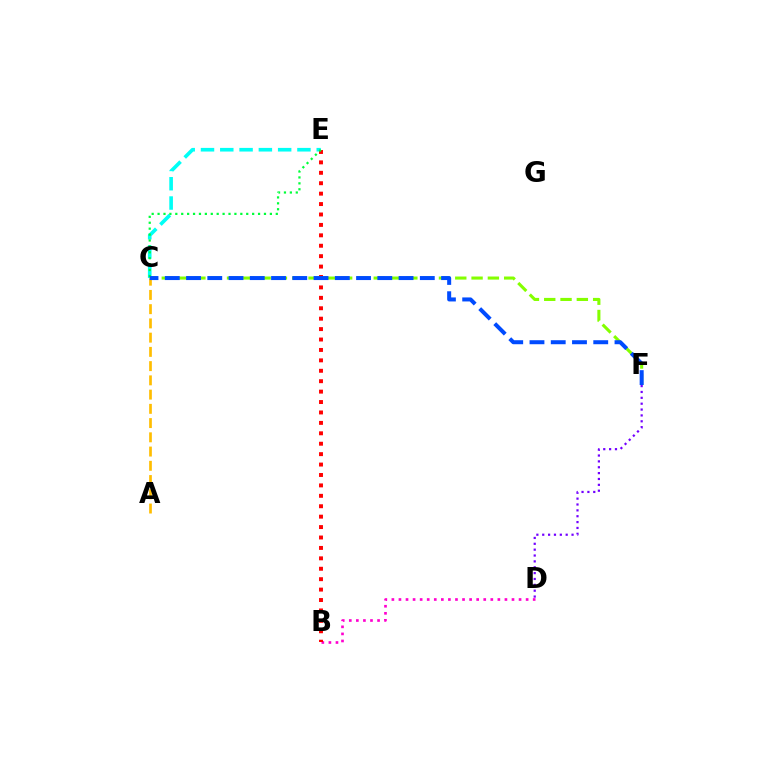{('C', 'E'): [{'color': '#00fff6', 'line_style': 'dashed', 'thickness': 2.62}, {'color': '#00ff39', 'line_style': 'dotted', 'thickness': 1.61}], ('A', 'C'): [{'color': '#ffbd00', 'line_style': 'dashed', 'thickness': 1.93}], ('C', 'F'): [{'color': '#84ff00', 'line_style': 'dashed', 'thickness': 2.21}, {'color': '#004bff', 'line_style': 'dashed', 'thickness': 2.89}], ('B', 'D'): [{'color': '#ff00cf', 'line_style': 'dotted', 'thickness': 1.92}], ('B', 'E'): [{'color': '#ff0000', 'line_style': 'dotted', 'thickness': 2.83}], ('D', 'F'): [{'color': '#7200ff', 'line_style': 'dotted', 'thickness': 1.59}]}